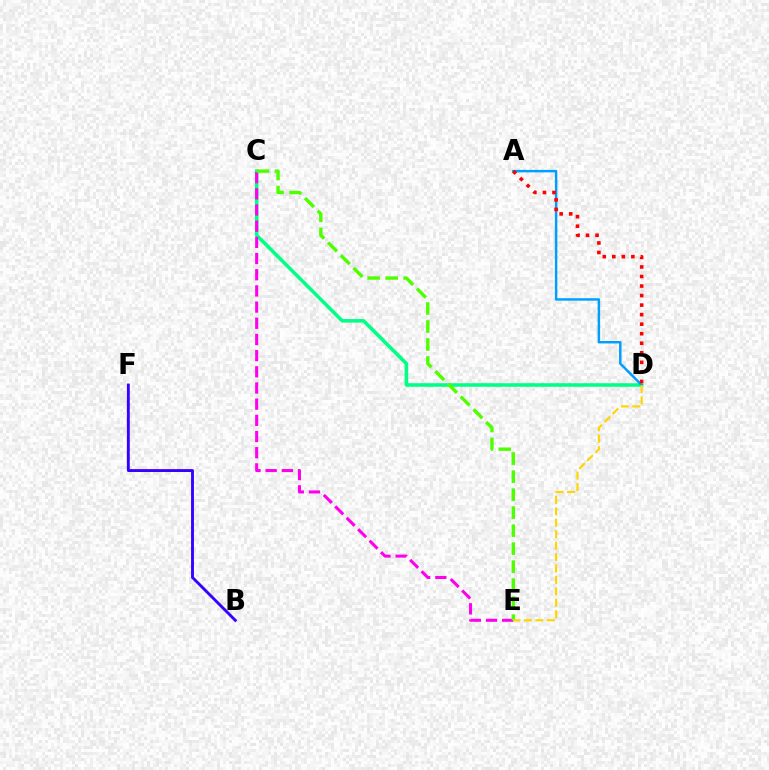{('C', 'D'): [{'color': '#00ff86', 'line_style': 'solid', 'thickness': 2.55}], ('C', 'E'): [{'color': '#ff00ed', 'line_style': 'dashed', 'thickness': 2.2}, {'color': '#4fff00', 'line_style': 'dashed', 'thickness': 2.45}], ('A', 'D'): [{'color': '#009eff', 'line_style': 'solid', 'thickness': 1.77}, {'color': '#ff0000', 'line_style': 'dotted', 'thickness': 2.59}], ('B', 'F'): [{'color': '#3700ff', 'line_style': 'solid', 'thickness': 2.08}], ('D', 'E'): [{'color': '#ffd500', 'line_style': 'dashed', 'thickness': 1.55}]}